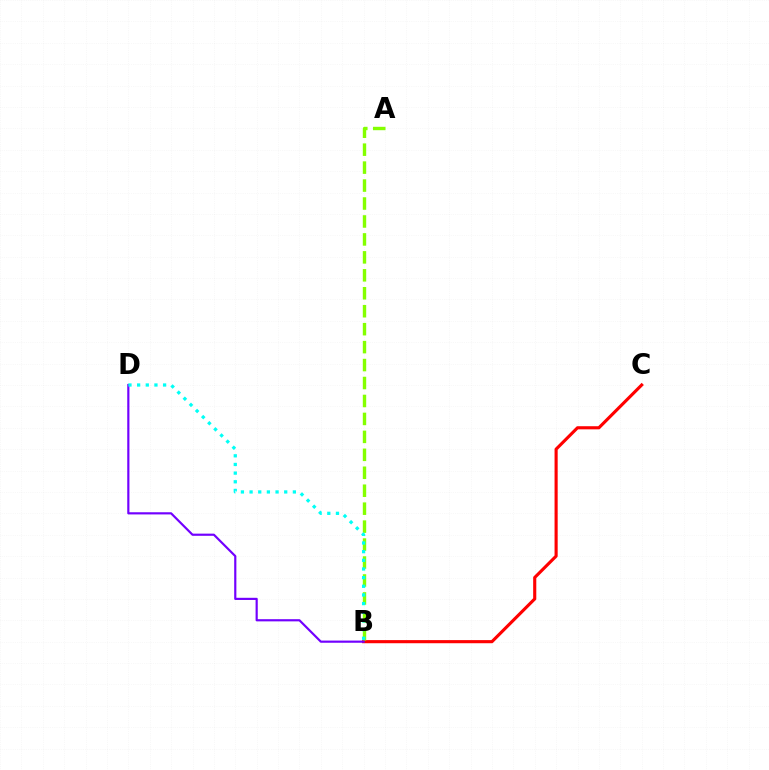{('B', 'C'): [{'color': '#ff0000', 'line_style': 'solid', 'thickness': 2.25}], ('A', 'B'): [{'color': '#84ff00', 'line_style': 'dashed', 'thickness': 2.44}], ('B', 'D'): [{'color': '#7200ff', 'line_style': 'solid', 'thickness': 1.57}, {'color': '#00fff6', 'line_style': 'dotted', 'thickness': 2.35}]}